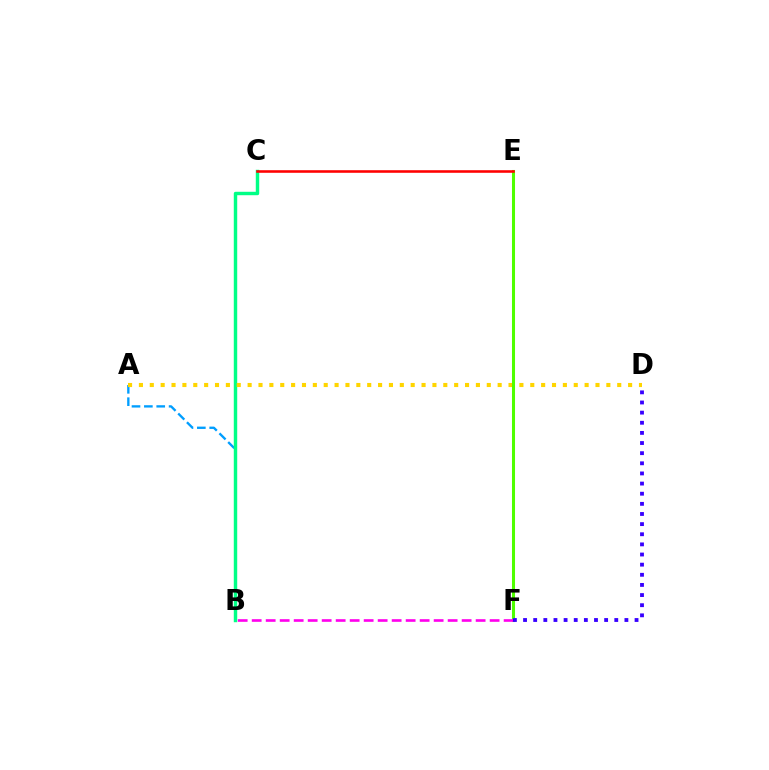{('A', 'B'): [{'color': '#009eff', 'line_style': 'dashed', 'thickness': 1.68}], ('B', 'C'): [{'color': '#00ff86', 'line_style': 'solid', 'thickness': 2.47}], ('A', 'D'): [{'color': '#ffd500', 'line_style': 'dotted', 'thickness': 2.95}], ('E', 'F'): [{'color': '#4fff00', 'line_style': 'solid', 'thickness': 2.19}], ('B', 'F'): [{'color': '#ff00ed', 'line_style': 'dashed', 'thickness': 1.9}], ('C', 'E'): [{'color': '#ff0000', 'line_style': 'solid', 'thickness': 1.85}], ('D', 'F'): [{'color': '#3700ff', 'line_style': 'dotted', 'thickness': 2.75}]}